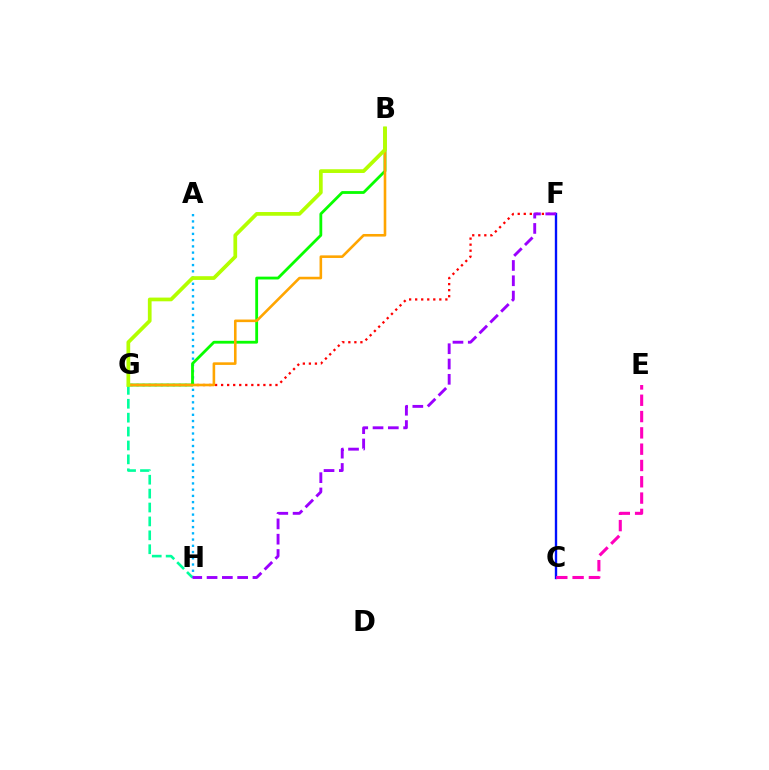{('A', 'H'): [{'color': '#00b5ff', 'line_style': 'dotted', 'thickness': 1.69}], ('F', 'G'): [{'color': '#ff0000', 'line_style': 'dotted', 'thickness': 1.64}], ('B', 'G'): [{'color': '#08ff00', 'line_style': 'solid', 'thickness': 2.02}, {'color': '#ffa500', 'line_style': 'solid', 'thickness': 1.87}, {'color': '#b3ff00', 'line_style': 'solid', 'thickness': 2.68}], ('C', 'F'): [{'color': '#0010ff', 'line_style': 'solid', 'thickness': 1.7}], ('C', 'E'): [{'color': '#ff00bd', 'line_style': 'dashed', 'thickness': 2.22}], ('G', 'H'): [{'color': '#00ff9d', 'line_style': 'dashed', 'thickness': 1.89}], ('F', 'H'): [{'color': '#9b00ff', 'line_style': 'dashed', 'thickness': 2.08}]}